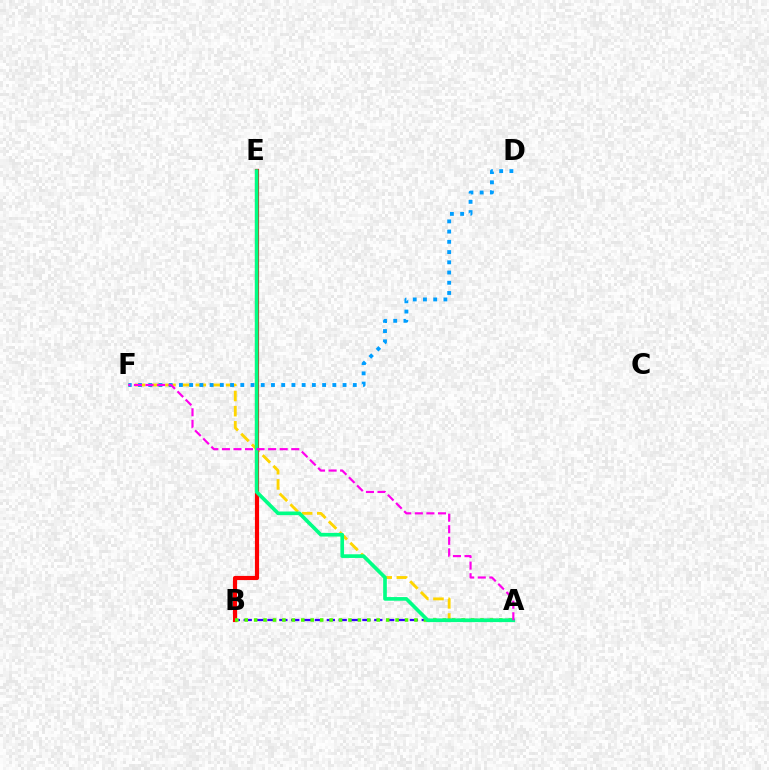{('A', 'F'): [{'color': '#ffd500', 'line_style': 'dashed', 'thickness': 2.06}, {'color': '#ff00ed', 'line_style': 'dashed', 'thickness': 1.57}], ('A', 'B'): [{'color': '#3700ff', 'line_style': 'dashed', 'thickness': 1.61}, {'color': '#4fff00', 'line_style': 'dotted', 'thickness': 2.56}], ('D', 'F'): [{'color': '#009eff', 'line_style': 'dotted', 'thickness': 2.78}], ('B', 'E'): [{'color': '#ff0000', 'line_style': 'solid', 'thickness': 2.99}], ('A', 'E'): [{'color': '#00ff86', 'line_style': 'solid', 'thickness': 2.63}]}